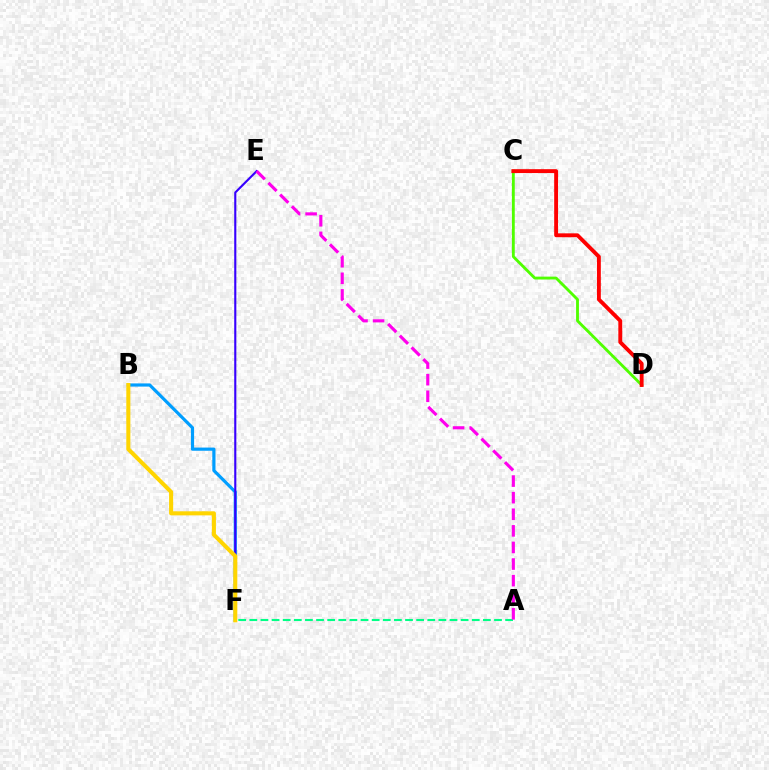{('B', 'F'): [{'color': '#009eff', 'line_style': 'solid', 'thickness': 2.3}, {'color': '#ffd500', 'line_style': 'solid', 'thickness': 2.93}], ('E', 'F'): [{'color': '#3700ff', 'line_style': 'solid', 'thickness': 1.52}], ('C', 'D'): [{'color': '#4fff00', 'line_style': 'solid', 'thickness': 2.05}, {'color': '#ff0000', 'line_style': 'solid', 'thickness': 2.79}], ('A', 'F'): [{'color': '#00ff86', 'line_style': 'dashed', 'thickness': 1.51}], ('A', 'E'): [{'color': '#ff00ed', 'line_style': 'dashed', 'thickness': 2.25}]}